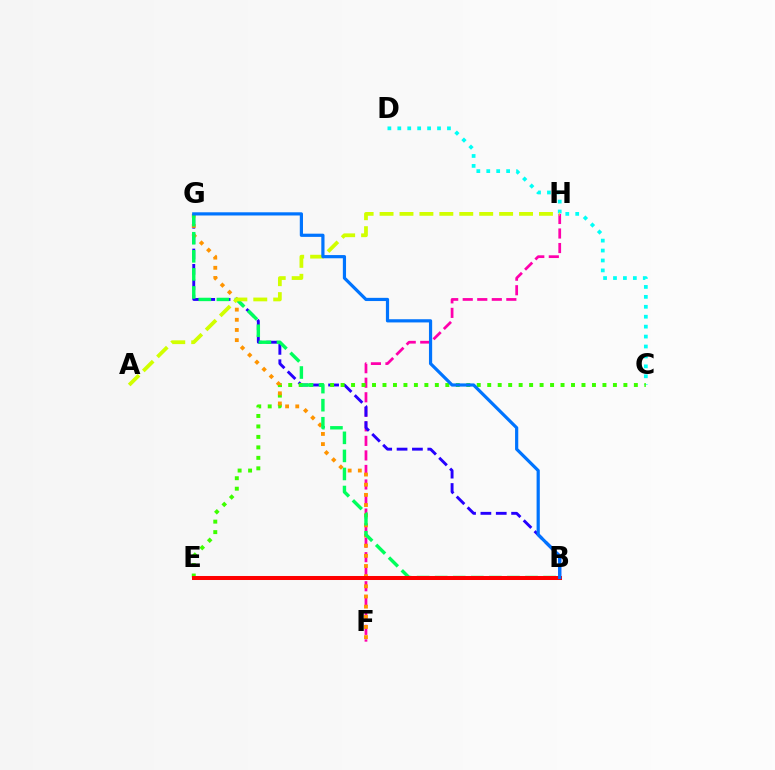{('C', 'D'): [{'color': '#00fff6', 'line_style': 'dotted', 'thickness': 2.7}], ('F', 'H'): [{'color': '#ff00ac', 'line_style': 'dashed', 'thickness': 1.97}], ('B', 'G'): [{'color': '#2500ff', 'line_style': 'dashed', 'thickness': 2.09}, {'color': '#00ff5c', 'line_style': 'dashed', 'thickness': 2.45}, {'color': '#0074ff', 'line_style': 'solid', 'thickness': 2.3}], ('B', 'E'): [{'color': '#b900ff', 'line_style': 'dotted', 'thickness': 1.67}, {'color': '#ff0000', 'line_style': 'solid', 'thickness': 2.89}], ('C', 'E'): [{'color': '#3dff00', 'line_style': 'dotted', 'thickness': 2.85}], ('F', 'G'): [{'color': '#ff9400', 'line_style': 'dotted', 'thickness': 2.76}], ('A', 'H'): [{'color': '#d1ff00', 'line_style': 'dashed', 'thickness': 2.71}]}